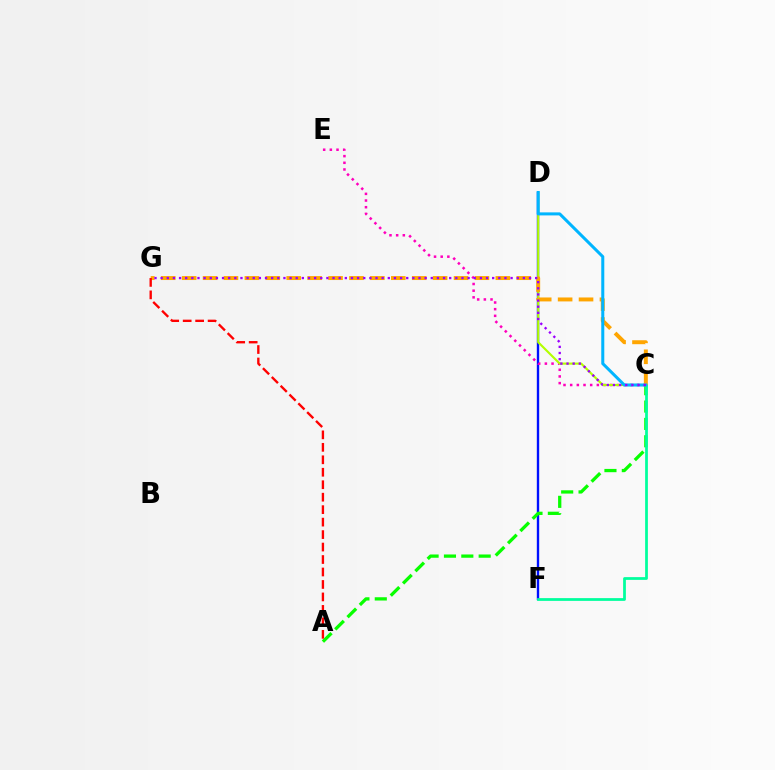{('D', 'F'): [{'color': '#0010ff', 'line_style': 'solid', 'thickness': 1.71}], ('C', 'E'): [{'color': '#ff00bd', 'line_style': 'dotted', 'thickness': 1.81}], ('A', 'C'): [{'color': '#08ff00', 'line_style': 'dashed', 'thickness': 2.36}], ('C', 'F'): [{'color': '#00ff9d', 'line_style': 'solid', 'thickness': 1.99}], ('C', 'D'): [{'color': '#b3ff00', 'line_style': 'solid', 'thickness': 1.53}, {'color': '#00b5ff', 'line_style': 'solid', 'thickness': 2.18}], ('C', 'G'): [{'color': '#ffa500', 'line_style': 'dashed', 'thickness': 2.84}, {'color': '#9b00ff', 'line_style': 'dotted', 'thickness': 1.67}], ('A', 'G'): [{'color': '#ff0000', 'line_style': 'dashed', 'thickness': 1.69}]}